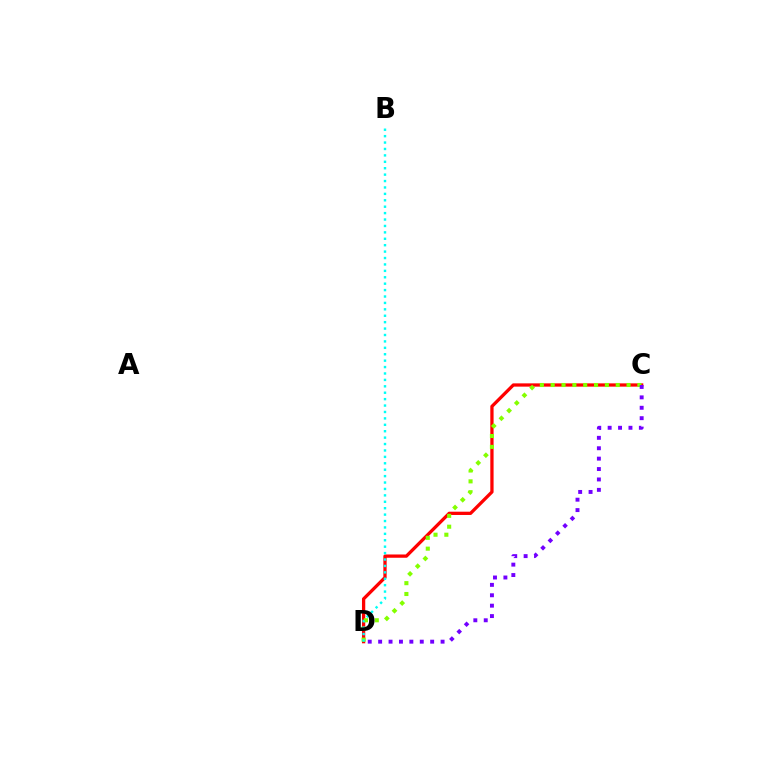{('C', 'D'): [{'color': '#ff0000', 'line_style': 'solid', 'thickness': 2.36}, {'color': '#84ff00', 'line_style': 'dotted', 'thickness': 2.94}, {'color': '#7200ff', 'line_style': 'dotted', 'thickness': 2.83}], ('B', 'D'): [{'color': '#00fff6', 'line_style': 'dotted', 'thickness': 1.74}]}